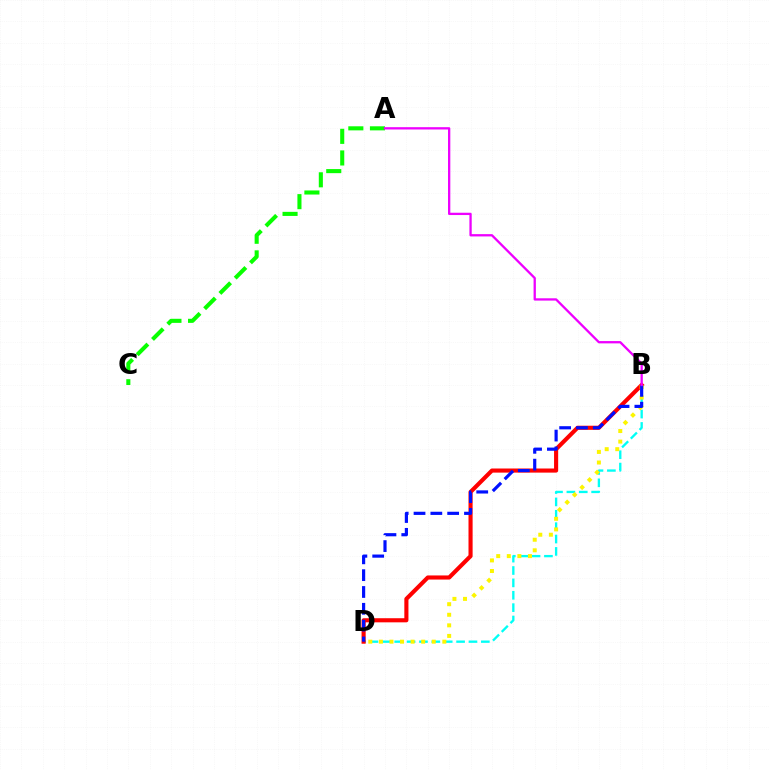{('B', 'D'): [{'color': '#00fff6', 'line_style': 'dashed', 'thickness': 1.68}, {'color': '#ff0000', 'line_style': 'solid', 'thickness': 2.96}, {'color': '#fcf500', 'line_style': 'dotted', 'thickness': 2.87}, {'color': '#0010ff', 'line_style': 'dashed', 'thickness': 2.28}], ('A', 'C'): [{'color': '#08ff00', 'line_style': 'dashed', 'thickness': 2.94}], ('A', 'B'): [{'color': '#ee00ff', 'line_style': 'solid', 'thickness': 1.66}]}